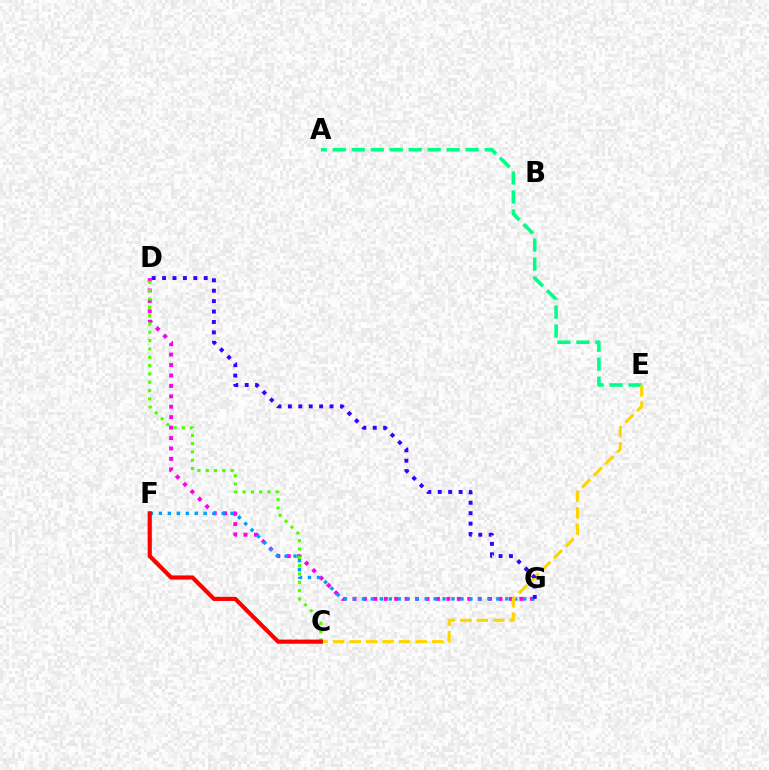{('D', 'G'): [{'color': '#ff00ed', 'line_style': 'dotted', 'thickness': 2.83}, {'color': '#3700ff', 'line_style': 'dotted', 'thickness': 2.83}], ('F', 'G'): [{'color': '#009eff', 'line_style': 'dotted', 'thickness': 2.44}], ('A', 'E'): [{'color': '#00ff86', 'line_style': 'dashed', 'thickness': 2.58}], ('C', 'D'): [{'color': '#4fff00', 'line_style': 'dotted', 'thickness': 2.26}], ('C', 'E'): [{'color': '#ffd500', 'line_style': 'dashed', 'thickness': 2.24}], ('C', 'F'): [{'color': '#ff0000', 'line_style': 'solid', 'thickness': 3.0}]}